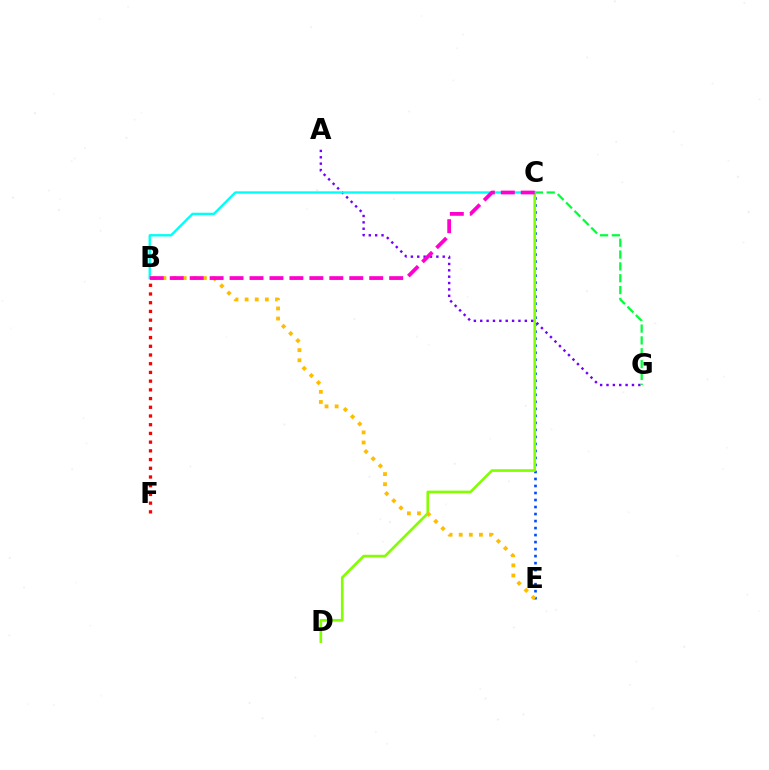{('C', 'E'): [{'color': '#004bff', 'line_style': 'dotted', 'thickness': 1.91}], ('C', 'D'): [{'color': '#84ff00', 'line_style': 'solid', 'thickness': 1.92}], ('B', 'E'): [{'color': '#ffbd00', 'line_style': 'dotted', 'thickness': 2.75}], ('A', 'G'): [{'color': '#7200ff', 'line_style': 'dotted', 'thickness': 1.73}], ('B', 'F'): [{'color': '#ff0000', 'line_style': 'dotted', 'thickness': 2.37}], ('C', 'G'): [{'color': '#00ff39', 'line_style': 'dashed', 'thickness': 1.61}], ('B', 'C'): [{'color': '#00fff6', 'line_style': 'solid', 'thickness': 1.7}, {'color': '#ff00cf', 'line_style': 'dashed', 'thickness': 2.71}]}